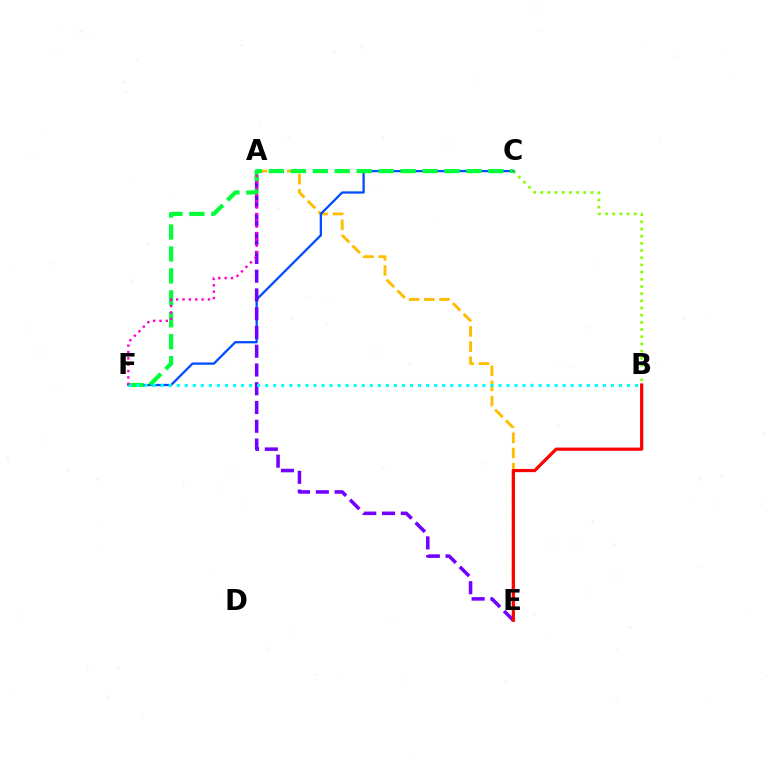{('A', 'E'): [{'color': '#ffbd00', 'line_style': 'dashed', 'thickness': 2.06}, {'color': '#7200ff', 'line_style': 'dashed', 'thickness': 2.55}], ('B', 'C'): [{'color': '#84ff00', 'line_style': 'dotted', 'thickness': 1.95}], ('C', 'F'): [{'color': '#004bff', 'line_style': 'solid', 'thickness': 1.63}, {'color': '#00ff39', 'line_style': 'dashed', 'thickness': 2.98}], ('B', 'E'): [{'color': '#ff0000', 'line_style': 'solid', 'thickness': 2.32}], ('B', 'F'): [{'color': '#00fff6', 'line_style': 'dotted', 'thickness': 2.18}], ('A', 'F'): [{'color': '#ff00cf', 'line_style': 'dotted', 'thickness': 1.73}]}